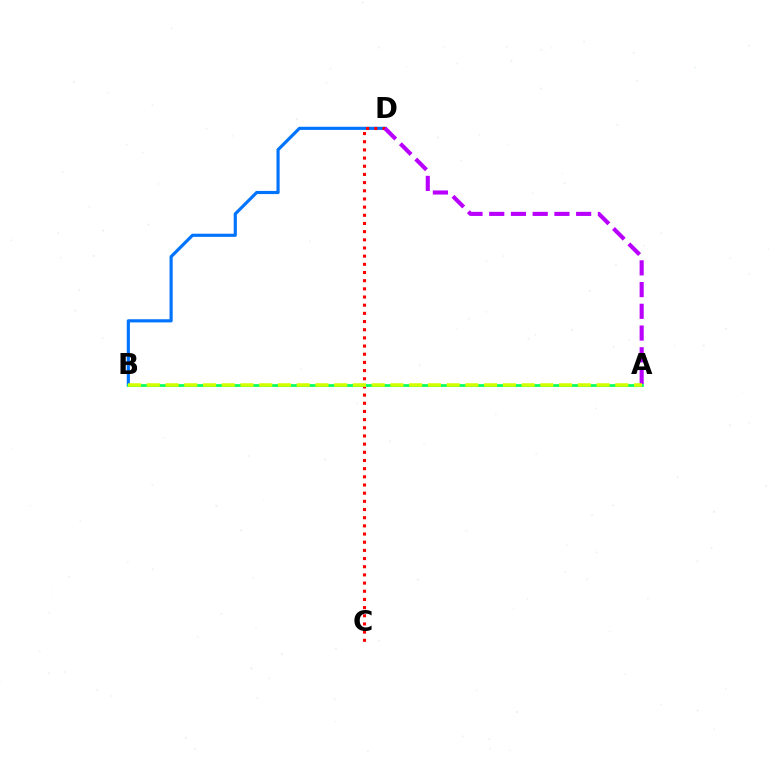{('B', 'D'): [{'color': '#0074ff', 'line_style': 'solid', 'thickness': 2.27}], ('C', 'D'): [{'color': '#ff0000', 'line_style': 'dotted', 'thickness': 2.22}], ('A', 'D'): [{'color': '#b900ff', 'line_style': 'dashed', 'thickness': 2.95}], ('A', 'B'): [{'color': '#00ff5c', 'line_style': 'solid', 'thickness': 1.92}, {'color': '#d1ff00', 'line_style': 'dashed', 'thickness': 2.55}]}